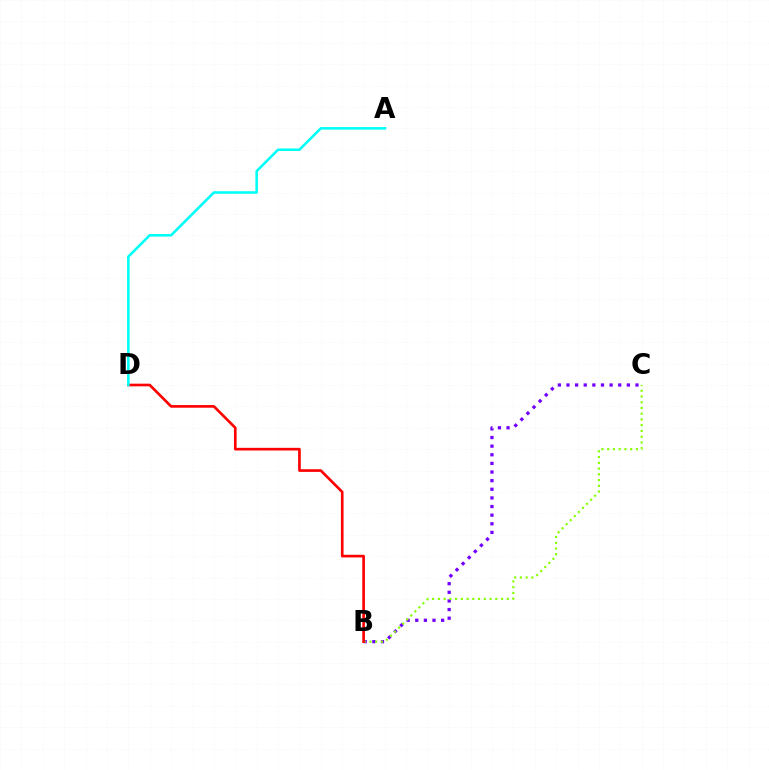{('B', 'C'): [{'color': '#7200ff', 'line_style': 'dotted', 'thickness': 2.34}, {'color': '#84ff00', 'line_style': 'dotted', 'thickness': 1.56}], ('B', 'D'): [{'color': '#ff0000', 'line_style': 'solid', 'thickness': 1.91}], ('A', 'D'): [{'color': '#00fff6', 'line_style': 'solid', 'thickness': 1.84}]}